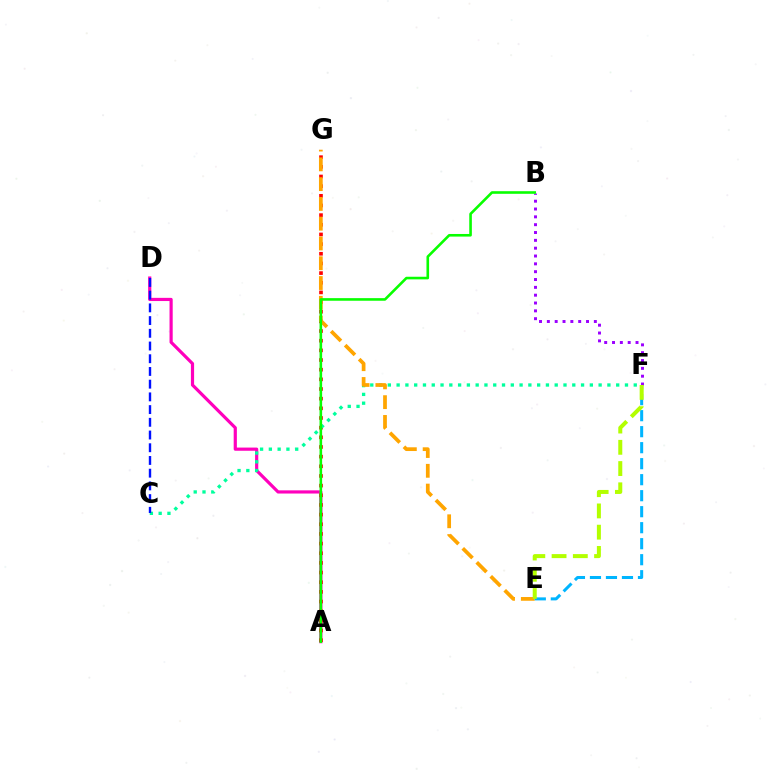{('A', 'D'): [{'color': '#ff00bd', 'line_style': 'solid', 'thickness': 2.29}], ('A', 'G'): [{'color': '#ff0000', 'line_style': 'dotted', 'thickness': 2.62}], ('C', 'F'): [{'color': '#00ff9d', 'line_style': 'dotted', 'thickness': 2.39}], ('B', 'F'): [{'color': '#9b00ff', 'line_style': 'dotted', 'thickness': 2.13}], ('E', 'G'): [{'color': '#ffa500', 'line_style': 'dashed', 'thickness': 2.69}], ('E', 'F'): [{'color': '#00b5ff', 'line_style': 'dashed', 'thickness': 2.17}, {'color': '#b3ff00', 'line_style': 'dashed', 'thickness': 2.89}], ('A', 'B'): [{'color': '#08ff00', 'line_style': 'solid', 'thickness': 1.88}], ('C', 'D'): [{'color': '#0010ff', 'line_style': 'dashed', 'thickness': 1.73}]}